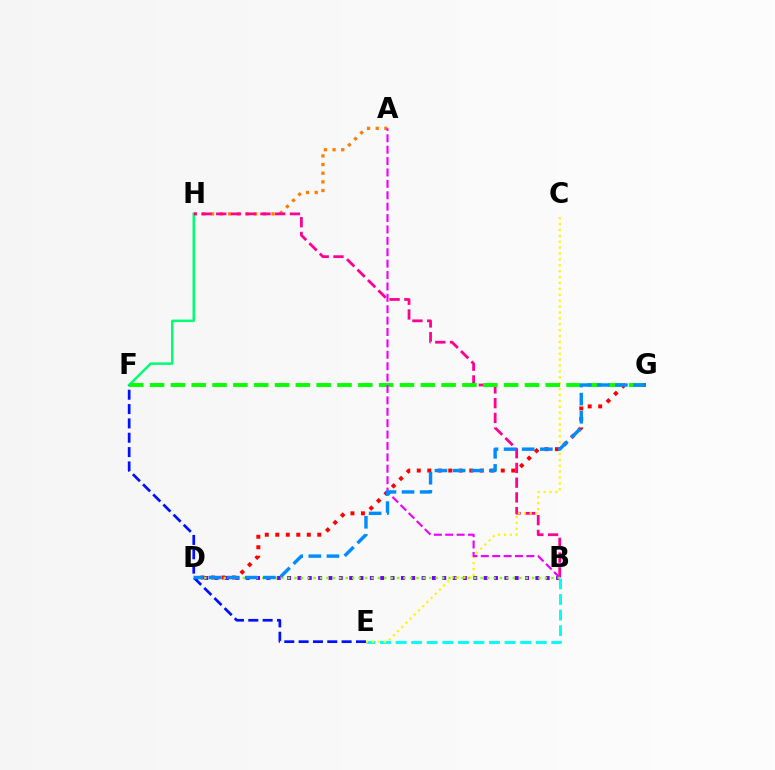{('A', 'H'): [{'color': '#ff7c00', 'line_style': 'dotted', 'thickness': 2.35}], ('B', 'D'): [{'color': '#7200ff', 'line_style': 'dotted', 'thickness': 2.81}, {'color': '#84ff00', 'line_style': 'dotted', 'thickness': 1.75}], ('F', 'H'): [{'color': '#00ff74', 'line_style': 'solid', 'thickness': 1.79}], ('B', 'H'): [{'color': '#ff0094', 'line_style': 'dashed', 'thickness': 2.0}], ('E', 'F'): [{'color': '#0010ff', 'line_style': 'dashed', 'thickness': 1.95}], ('B', 'E'): [{'color': '#00fff6', 'line_style': 'dashed', 'thickness': 2.12}], ('C', 'E'): [{'color': '#fcf500', 'line_style': 'dotted', 'thickness': 1.6}], ('D', 'G'): [{'color': '#ff0000', 'line_style': 'dotted', 'thickness': 2.85}, {'color': '#008cff', 'line_style': 'dashed', 'thickness': 2.46}], ('F', 'G'): [{'color': '#08ff00', 'line_style': 'dashed', 'thickness': 2.83}], ('A', 'B'): [{'color': '#ee00ff', 'line_style': 'dashed', 'thickness': 1.55}]}